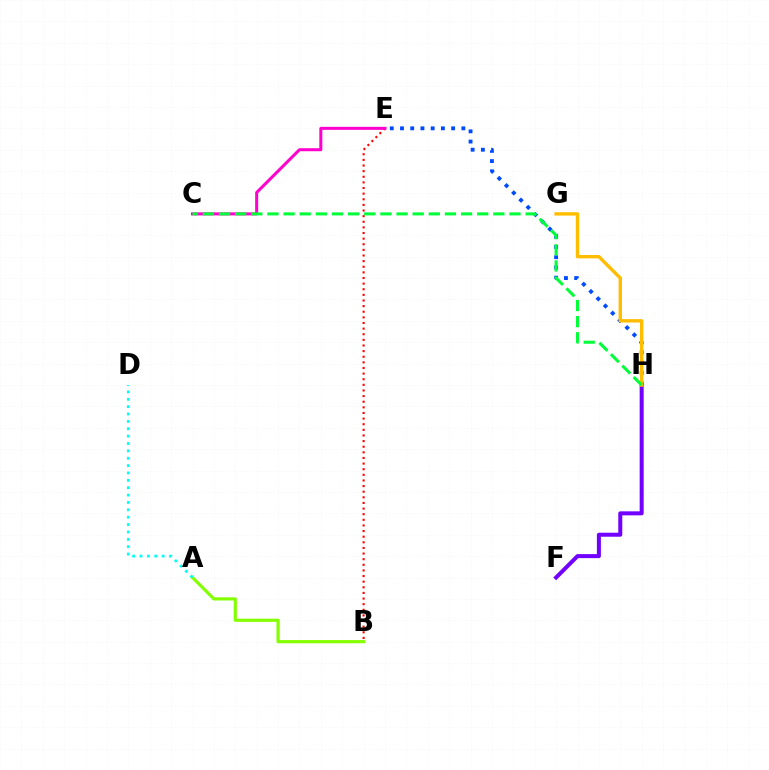{('E', 'H'): [{'color': '#004bff', 'line_style': 'dotted', 'thickness': 2.78}], ('A', 'B'): [{'color': '#84ff00', 'line_style': 'solid', 'thickness': 2.28}], ('B', 'E'): [{'color': '#ff0000', 'line_style': 'dotted', 'thickness': 1.53}], ('F', 'H'): [{'color': '#7200ff', 'line_style': 'solid', 'thickness': 2.89}], ('G', 'H'): [{'color': '#ffbd00', 'line_style': 'solid', 'thickness': 2.44}], ('C', 'E'): [{'color': '#ff00cf', 'line_style': 'solid', 'thickness': 2.18}], ('A', 'D'): [{'color': '#00fff6', 'line_style': 'dotted', 'thickness': 2.0}], ('C', 'H'): [{'color': '#00ff39', 'line_style': 'dashed', 'thickness': 2.19}]}